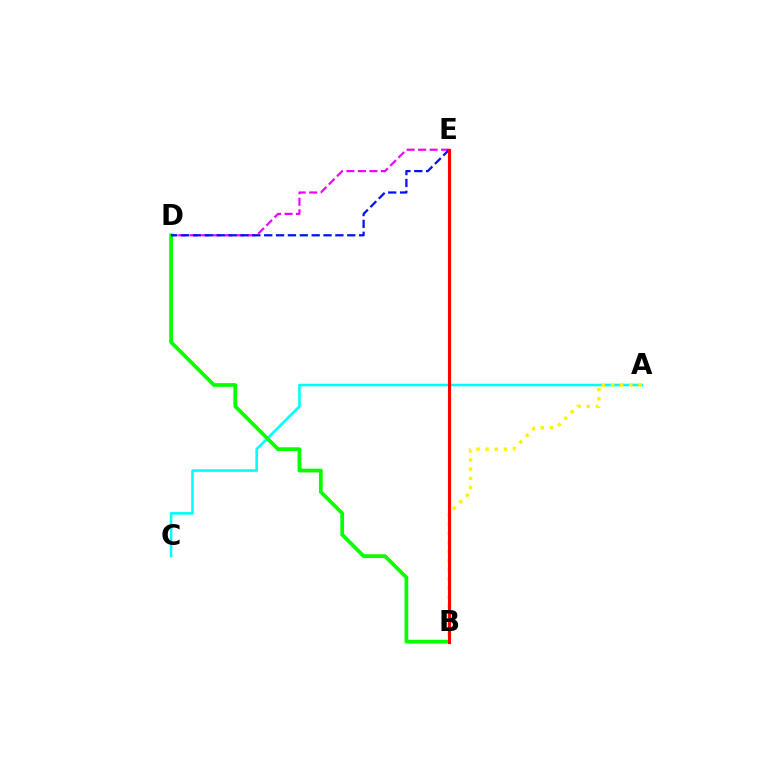{('D', 'E'): [{'color': '#ee00ff', 'line_style': 'dashed', 'thickness': 1.56}, {'color': '#0010ff', 'line_style': 'dashed', 'thickness': 1.61}], ('A', 'C'): [{'color': '#00fff6', 'line_style': 'solid', 'thickness': 1.86}], ('B', 'D'): [{'color': '#08ff00', 'line_style': 'solid', 'thickness': 2.7}], ('A', 'B'): [{'color': '#fcf500', 'line_style': 'dotted', 'thickness': 2.48}], ('B', 'E'): [{'color': '#ff0000', 'line_style': 'solid', 'thickness': 2.24}]}